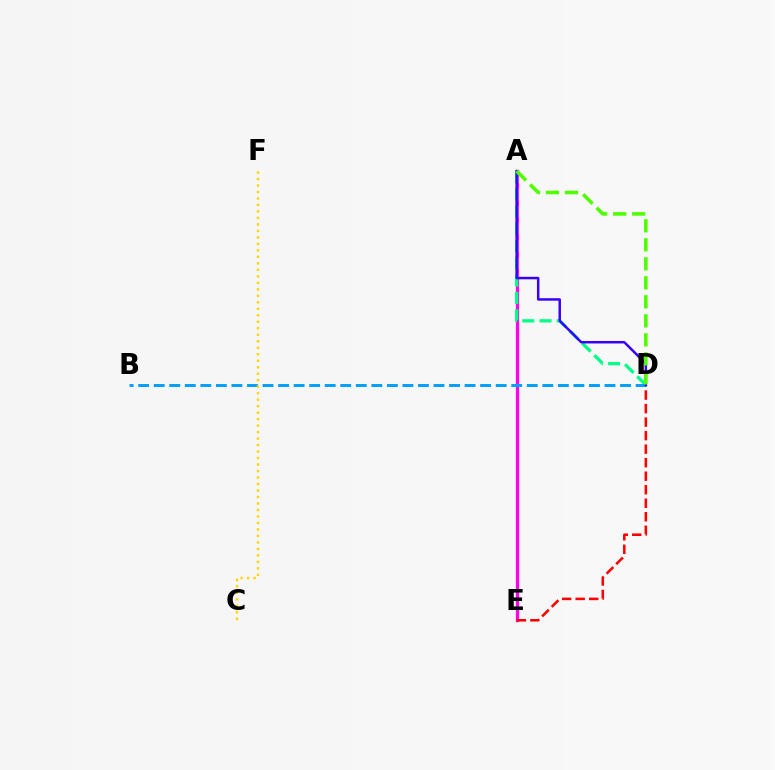{('A', 'E'): [{'color': '#ff00ed', 'line_style': 'solid', 'thickness': 2.35}], ('A', 'D'): [{'color': '#00ff86', 'line_style': 'dashed', 'thickness': 2.34}, {'color': '#3700ff', 'line_style': 'solid', 'thickness': 1.79}, {'color': '#4fff00', 'line_style': 'dashed', 'thickness': 2.58}], ('D', 'E'): [{'color': '#ff0000', 'line_style': 'dashed', 'thickness': 1.84}], ('B', 'D'): [{'color': '#009eff', 'line_style': 'dashed', 'thickness': 2.11}], ('C', 'F'): [{'color': '#ffd500', 'line_style': 'dotted', 'thickness': 1.76}]}